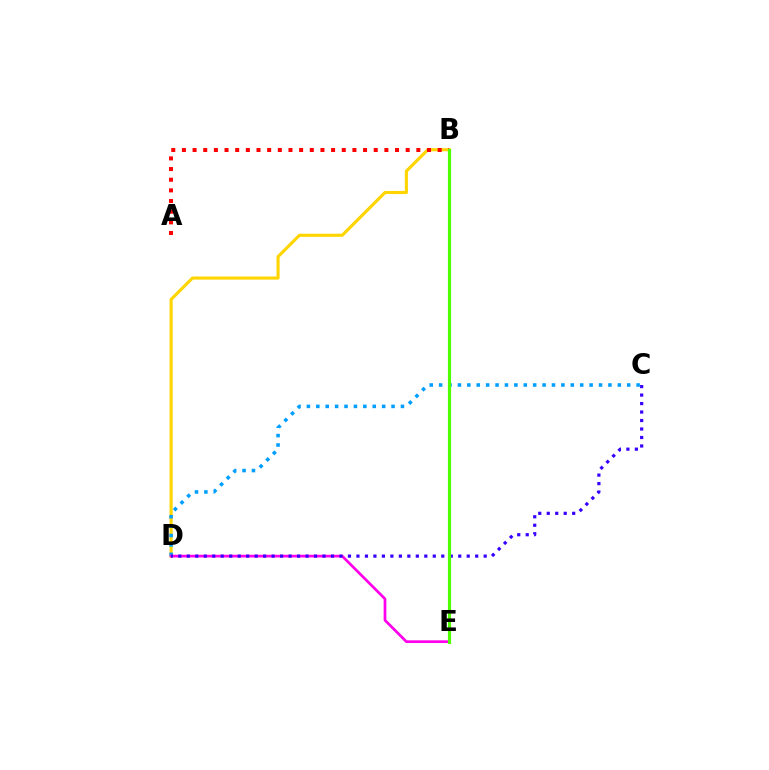{('B', 'D'): [{'color': '#ffd500', 'line_style': 'solid', 'thickness': 2.24}], ('A', 'B'): [{'color': '#ff0000', 'line_style': 'dotted', 'thickness': 2.9}], ('B', 'E'): [{'color': '#00ff86', 'line_style': 'dashed', 'thickness': 2.0}, {'color': '#4fff00', 'line_style': 'solid', 'thickness': 2.28}], ('C', 'D'): [{'color': '#009eff', 'line_style': 'dotted', 'thickness': 2.56}, {'color': '#3700ff', 'line_style': 'dotted', 'thickness': 2.3}], ('D', 'E'): [{'color': '#ff00ed', 'line_style': 'solid', 'thickness': 1.96}]}